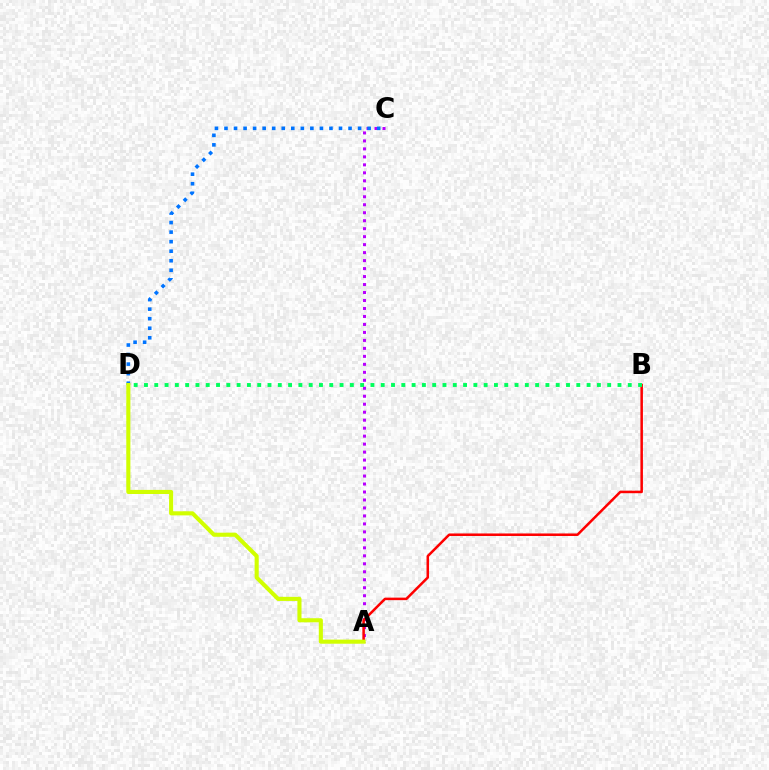{('A', 'C'): [{'color': '#b900ff', 'line_style': 'dotted', 'thickness': 2.17}], ('A', 'B'): [{'color': '#ff0000', 'line_style': 'solid', 'thickness': 1.81}], ('B', 'D'): [{'color': '#00ff5c', 'line_style': 'dotted', 'thickness': 2.8}], ('C', 'D'): [{'color': '#0074ff', 'line_style': 'dotted', 'thickness': 2.59}], ('A', 'D'): [{'color': '#d1ff00', 'line_style': 'solid', 'thickness': 2.95}]}